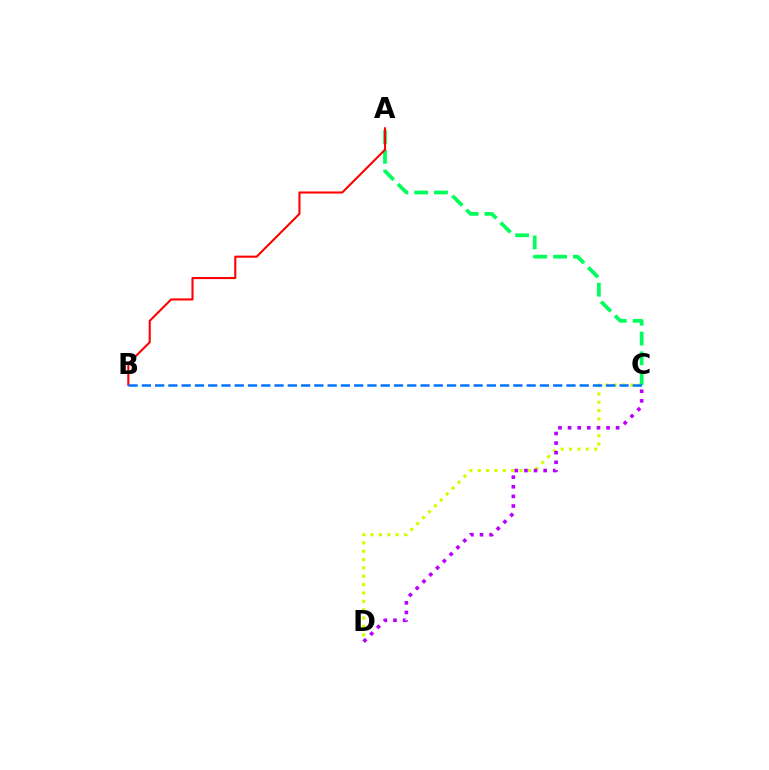{('C', 'D'): [{'color': '#d1ff00', 'line_style': 'dotted', 'thickness': 2.27}, {'color': '#b900ff', 'line_style': 'dotted', 'thickness': 2.61}], ('A', 'C'): [{'color': '#00ff5c', 'line_style': 'dashed', 'thickness': 2.69}], ('A', 'B'): [{'color': '#ff0000', 'line_style': 'solid', 'thickness': 1.5}], ('B', 'C'): [{'color': '#0074ff', 'line_style': 'dashed', 'thickness': 1.8}]}